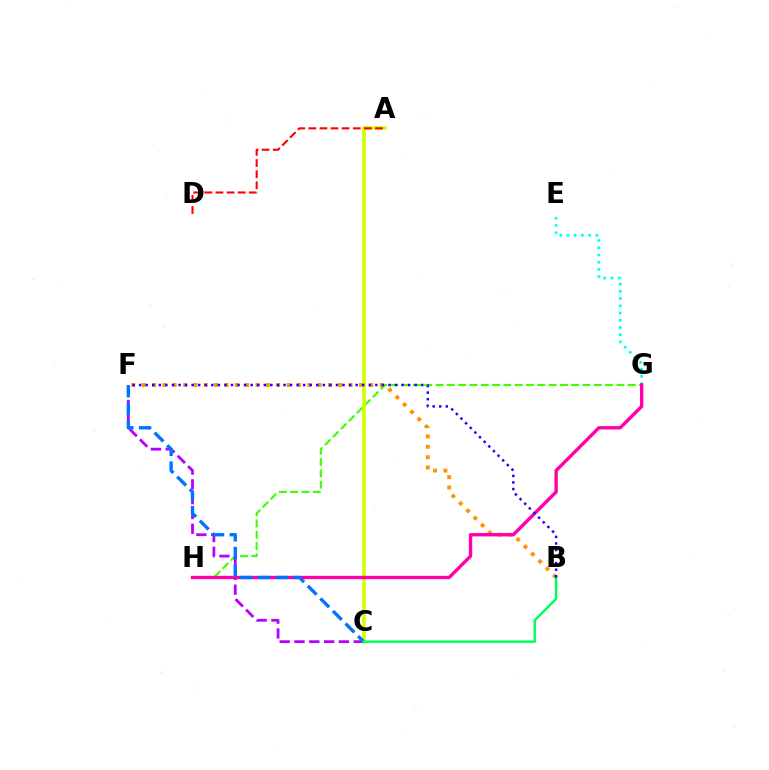{('G', 'H'): [{'color': '#3dff00', 'line_style': 'dashed', 'thickness': 1.54}, {'color': '#ff00ac', 'line_style': 'solid', 'thickness': 2.42}], ('A', 'C'): [{'color': '#d1ff00', 'line_style': 'solid', 'thickness': 2.58}], ('E', 'G'): [{'color': '#00fff6', 'line_style': 'dotted', 'thickness': 1.96}], ('C', 'F'): [{'color': '#b900ff', 'line_style': 'dashed', 'thickness': 2.01}, {'color': '#0074ff', 'line_style': 'dashed', 'thickness': 2.42}], ('B', 'F'): [{'color': '#ff9400', 'line_style': 'dotted', 'thickness': 2.81}, {'color': '#2500ff', 'line_style': 'dotted', 'thickness': 1.78}], ('B', 'C'): [{'color': '#00ff5c', 'line_style': 'solid', 'thickness': 1.75}], ('A', 'D'): [{'color': '#ff0000', 'line_style': 'dashed', 'thickness': 1.51}]}